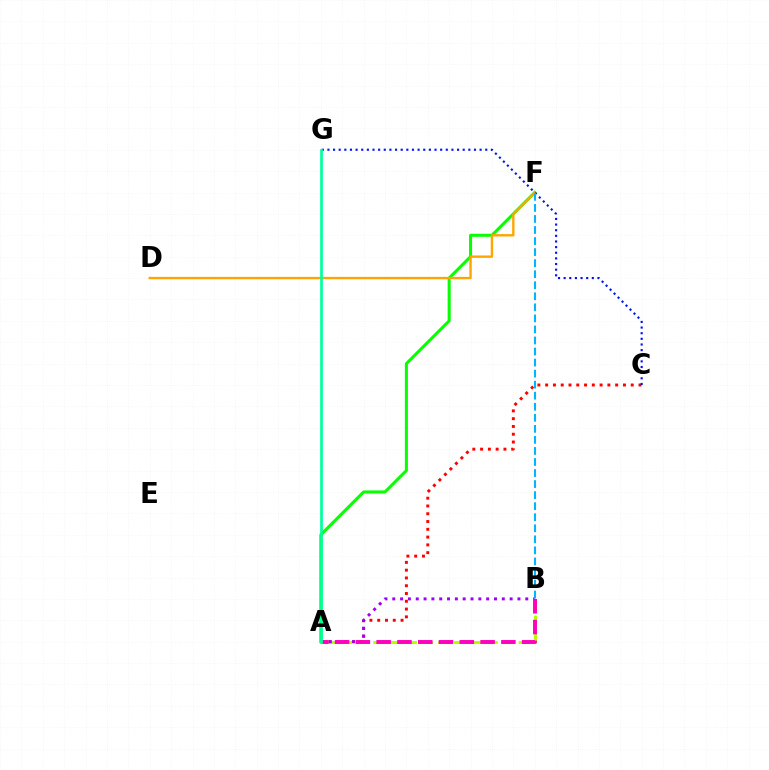{('A', 'B'): [{'color': '#b3ff00', 'line_style': 'dashed', 'thickness': 2.2}, {'color': '#9b00ff', 'line_style': 'dotted', 'thickness': 2.13}, {'color': '#ff00bd', 'line_style': 'dashed', 'thickness': 2.82}], ('A', 'C'): [{'color': '#ff0000', 'line_style': 'dotted', 'thickness': 2.11}], ('A', 'F'): [{'color': '#08ff00', 'line_style': 'solid', 'thickness': 2.18}], ('D', 'F'): [{'color': '#ffa500', 'line_style': 'solid', 'thickness': 1.71}], ('C', 'G'): [{'color': '#0010ff', 'line_style': 'dotted', 'thickness': 1.53}], ('B', 'F'): [{'color': '#00b5ff', 'line_style': 'dashed', 'thickness': 1.5}], ('A', 'G'): [{'color': '#00ff9d', 'line_style': 'solid', 'thickness': 1.94}]}